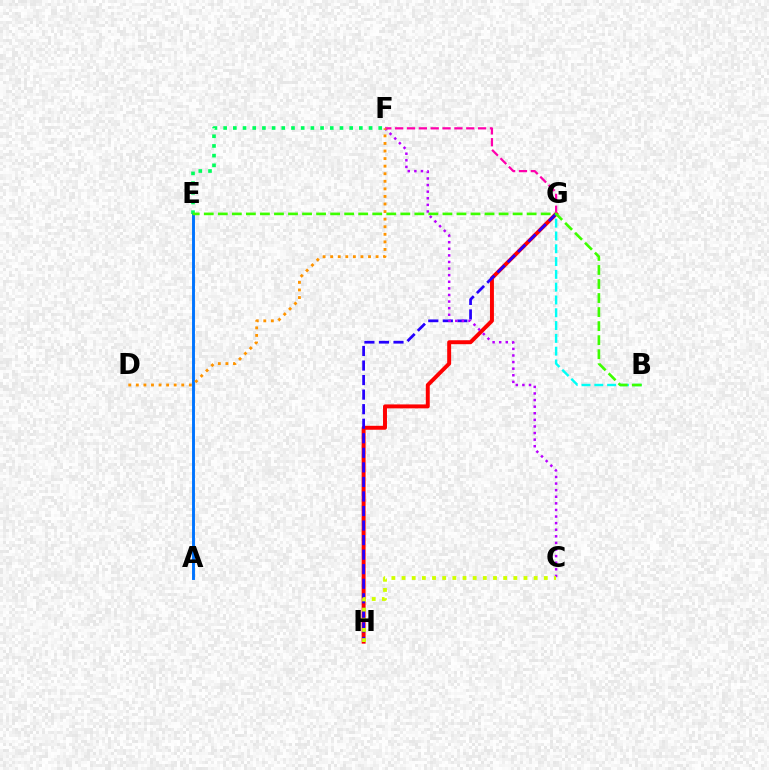{('G', 'H'): [{'color': '#ff0000', 'line_style': 'solid', 'thickness': 2.84}, {'color': '#2500ff', 'line_style': 'dashed', 'thickness': 1.98}], ('B', 'G'): [{'color': '#00fff6', 'line_style': 'dashed', 'thickness': 1.74}], ('C', 'F'): [{'color': '#b900ff', 'line_style': 'dotted', 'thickness': 1.79}], ('F', 'G'): [{'color': '#ff00ac', 'line_style': 'dashed', 'thickness': 1.61}], ('E', 'F'): [{'color': '#00ff5c', 'line_style': 'dotted', 'thickness': 2.63}], ('A', 'E'): [{'color': '#0074ff', 'line_style': 'solid', 'thickness': 2.1}], ('D', 'F'): [{'color': '#ff9400', 'line_style': 'dotted', 'thickness': 2.06}], ('C', 'H'): [{'color': '#d1ff00', 'line_style': 'dotted', 'thickness': 2.76}], ('B', 'E'): [{'color': '#3dff00', 'line_style': 'dashed', 'thickness': 1.91}]}